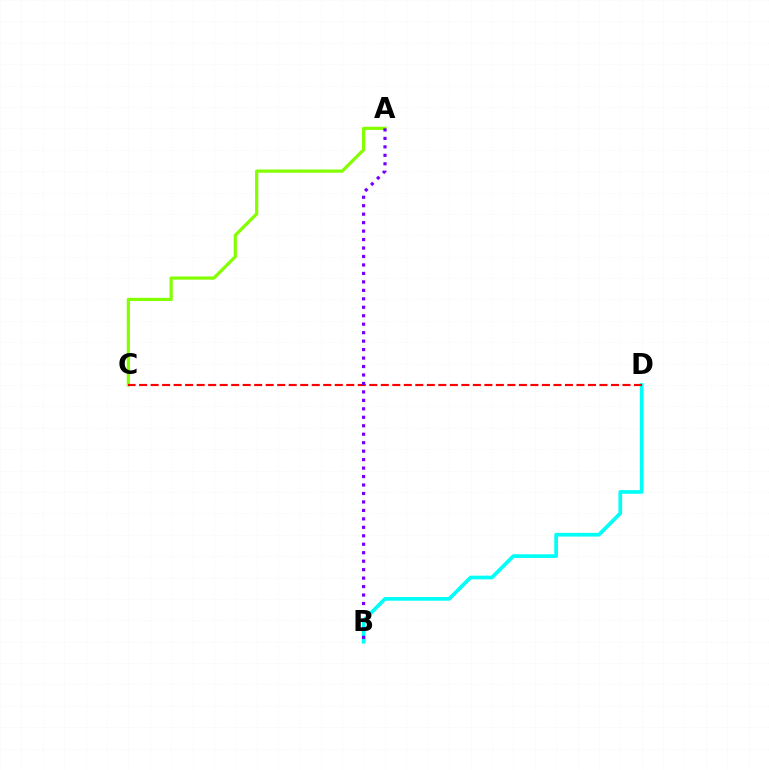{('B', 'D'): [{'color': '#00fff6', 'line_style': 'solid', 'thickness': 2.66}], ('A', 'C'): [{'color': '#84ff00', 'line_style': 'solid', 'thickness': 2.32}], ('C', 'D'): [{'color': '#ff0000', 'line_style': 'dashed', 'thickness': 1.56}], ('A', 'B'): [{'color': '#7200ff', 'line_style': 'dotted', 'thickness': 2.3}]}